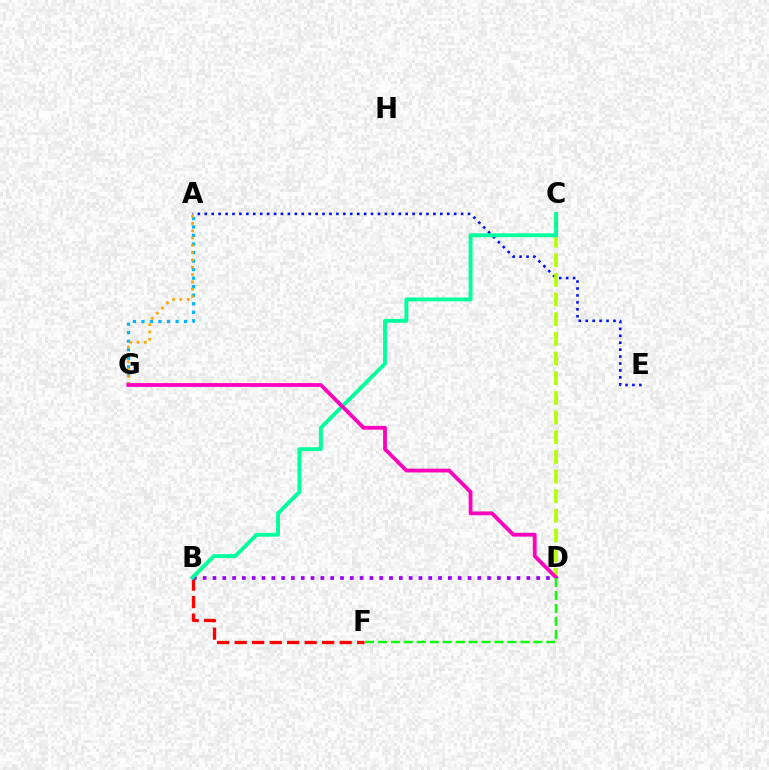{('A', 'E'): [{'color': '#0010ff', 'line_style': 'dotted', 'thickness': 1.88}], ('A', 'G'): [{'color': '#00b5ff', 'line_style': 'dotted', 'thickness': 2.32}, {'color': '#ffa500', 'line_style': 'dotted', 'thickness': 1.98}], ('B', 'F'): [{'color': '#ff0000', 'line_style': 'dashed', 'thickness': 2.38}], ('C', 'D'): [{'color': '#b3ff00', 'line_style': 'dashed', 'thickness': 2.67}], ('B', 'D'): [{'color': '#9b00ff', 'line_style': 'dotted', 'thickness': 2.66}], ('B', 'C'): [{'color': '#00ff9d', 'line_style': 'solid', 'thickness': 2.8}], ('D', 'G'): [{'color': '#ff00bd', 'line_style': 'solid', 'thickness': 2.73}], ('D', 'F'): [{'color': '#08ff00', 'line_style': 'dashed', 'thickness': 1.76}]}